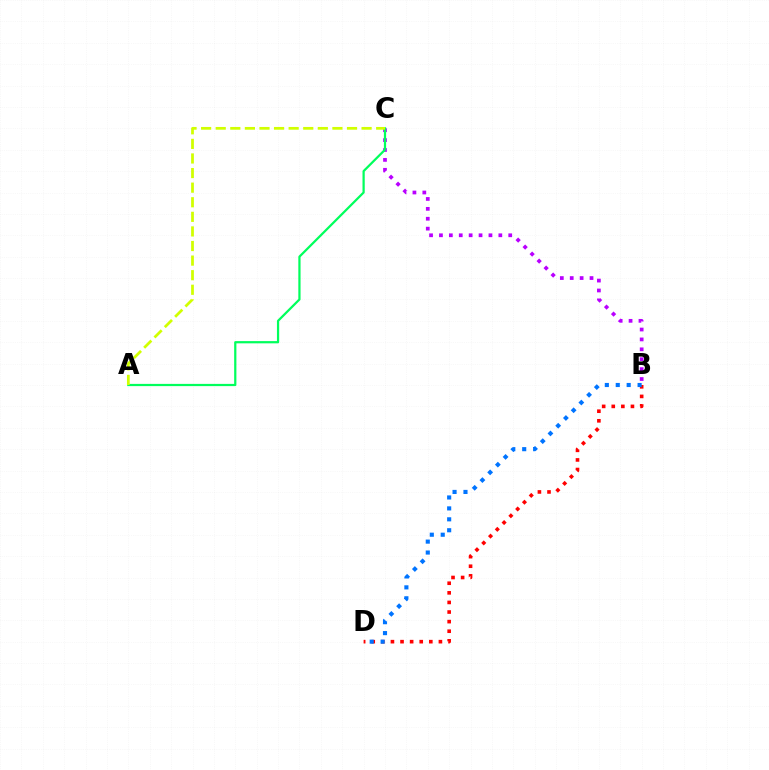{('B', 'C'): [{'color': '#b900ff', 'line_style': 'dotted', 'thickness': 2.69}], ('B', 'D'): [{'color': '#ff0000', 'line_style': 'dotted', 'thickness': 2.61}, {'color': '#0074ff', 'line_style': 'dotted', 'thickness': 2.97}], ('A', 'C'): [{'color': '#00ff5c', 'line_style': 'solid', 'thickness': 1.61}, {'color': '#d1ff00', 'line_style': 'dashed', 'thickness': 1.98}]}